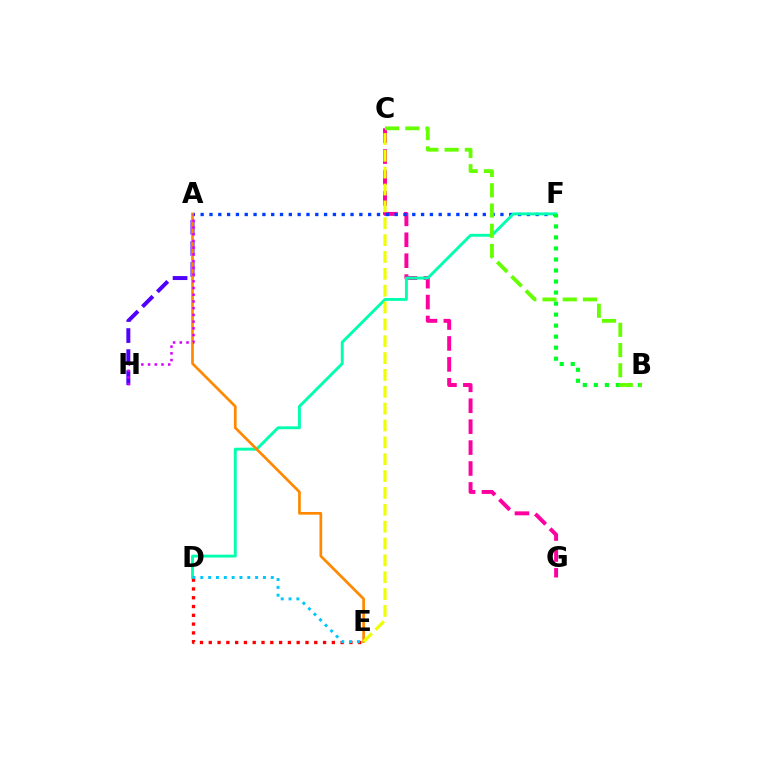{('A', 'H'): [{'color': '#4f00ff', 'line_style': 'dashed', 'thickness': 2.86}, {'color': '#d600ff', 'line_style': 'dotted', 'thickness': 1.82}], ('C', 'G'): [{'color': '#ff00a0', 'line_style': 'dashed', 'thickness': 2.84}], ('A', 'F'): [{'color': '#003fff', 'line_style': 'dotted', 'thickness': 2.4}], ('D', 'F'): [{'color': '#00ffaf', 'line_style': 'solid', 'thickness': 2.08}], ('D', 'E'): [{'color': '#ff0000', 'line_style': 'dotted', 'thickness': 2.39}, {'color': '#00c7ff', 'line_style': 'dotted', 'thickness': 2.13}], ('A', 'E'): [{'color': '#ff8800', 'line_style': 'solid', 'thickness': 1.94}], ('C', 'E'): [{'color': '#eeff00', 'line_style': 'dashed', 'thickness': 2.29}], ('B', 'F'): [{'color': '#00ff27', 'line_style': 'dotted', 'thickness': 2.99}], ('B', 'C'): [{'color': '#66ff00', 'line_style': 'dashed', 'thickness': 2.75}]}